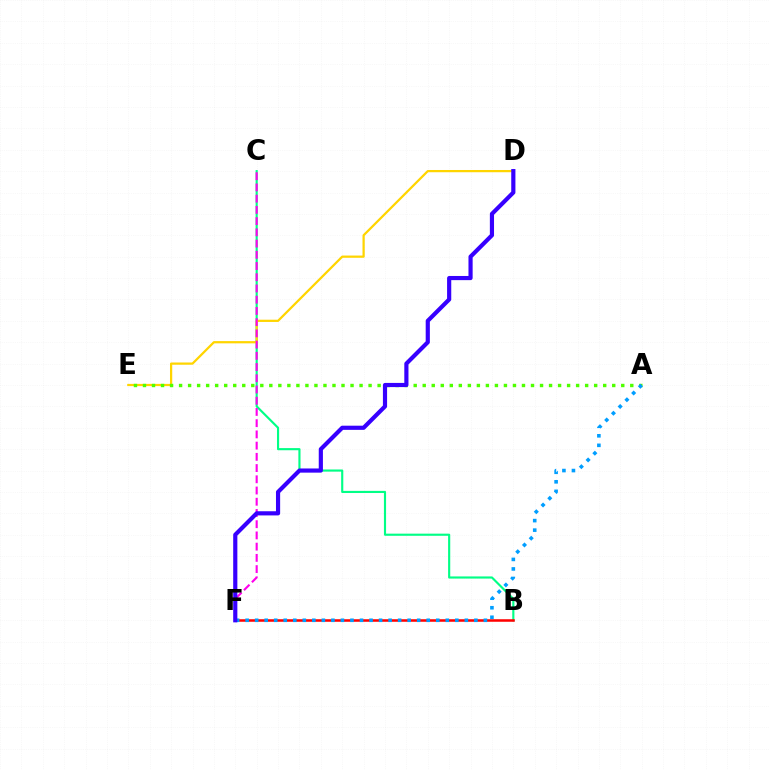{('B', 'C'): [{'color': '#00ff86', 'line_style': 'solid', 'thickness': 1.54}], ('B', 'F'): [{'color': '#ff0000', 'line_style': 'solid', 'thickness': 1.82}], ('D', 'E'): [{'color': '#ffd500', 'line_style': 'solid', 'thickness': 1.61}], ('A', 'E'): [{'color': '#4fff00', 'line_style': 'dotted', 'thickness': 2.45}], ('C', 'F'): [{'color': '#ff00ed', 'line_style': 'dashed', 'thickness': 1.52}], ('A', 'F'): [{'color': '#009eff', 'line_style': 'dotted', 'thickness': 2.59}], ('D', 'F'): [{'color': '#3700ff', 'line_style': 'solid', 'thickness': 3.0}]}